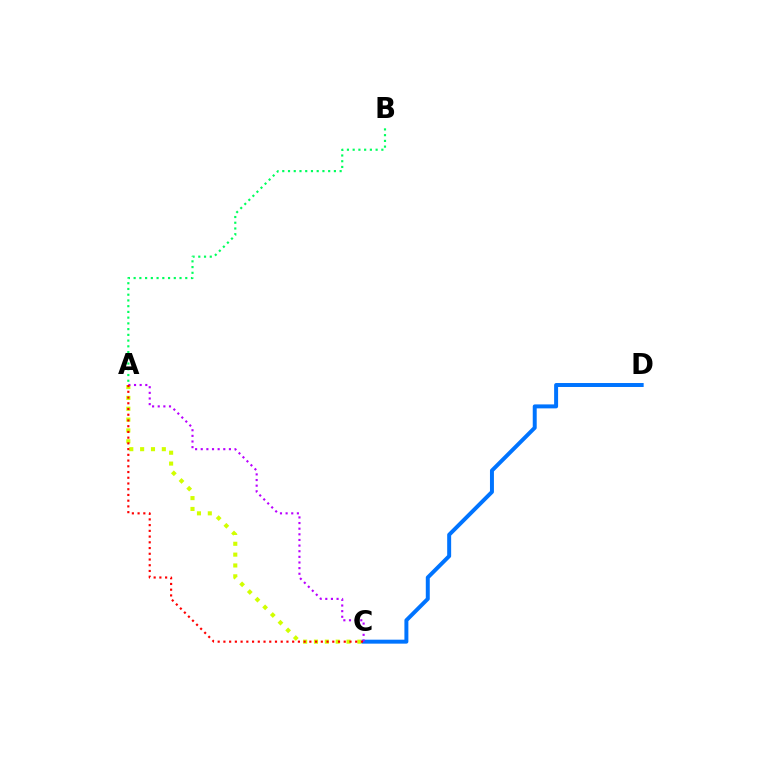{('A', 'C'): [{'color': '#d1ff00', 'line_style': 'dotted', 'thickness': 2.95}, {'color': '#b900ff', 'line_style': 'dotted', 'thickness': 1.53}, {'color': '#ff0000', 'line_style': 'dotted', 'thickness': 1.56}], ('C', 'D'): [{'color': '#0074ff', 'line_style': 'solid', 'thickness': 2.85}], ('A', 'B'): [{'color': '#00ff5c', 'line_style': 'dotted', 'thickness': 1.56}]}